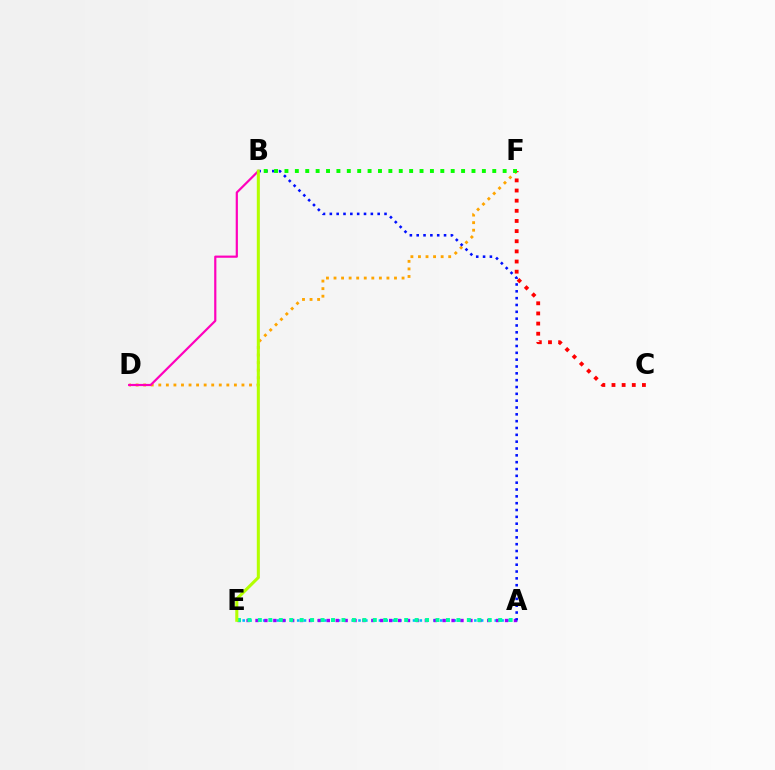{('A', 'E'): [{'color': '#00b5ff', 'line_style': 'dotted', 'thickness': 1.85}, {'color': '#9b00ff', 'line_style': 'dotted', 'thickness': 2.42}, {'color': '#00ff9d', 'line_style': 'dotted', 'thickness': 2.84}], ('D', 'F'): [{'color': '#ffa500', 'line_style': 'dotted', 'thickness': 2.05}], ('C', 'F'): [{'color': '#ff0000', 'line_style': 'dotted', 'thickness': 2.76}], ('B', 'D'): [{'color': '#ff00bd', 'line_style': 'solid', 'thickness': 1.58}], ('A', 'B'): [{'color': '#0010ff', 'line_style': 'dotted', 'thickness': 1.86}], ('B', 'E'): [{'color': '#b3ff00', 'line_style': 'solid', 'thickness': 2.2}], ('B', 'F'): [{'color': '#08ff00', 'line_style': 'dotted', 'thickness': 2.82}]}